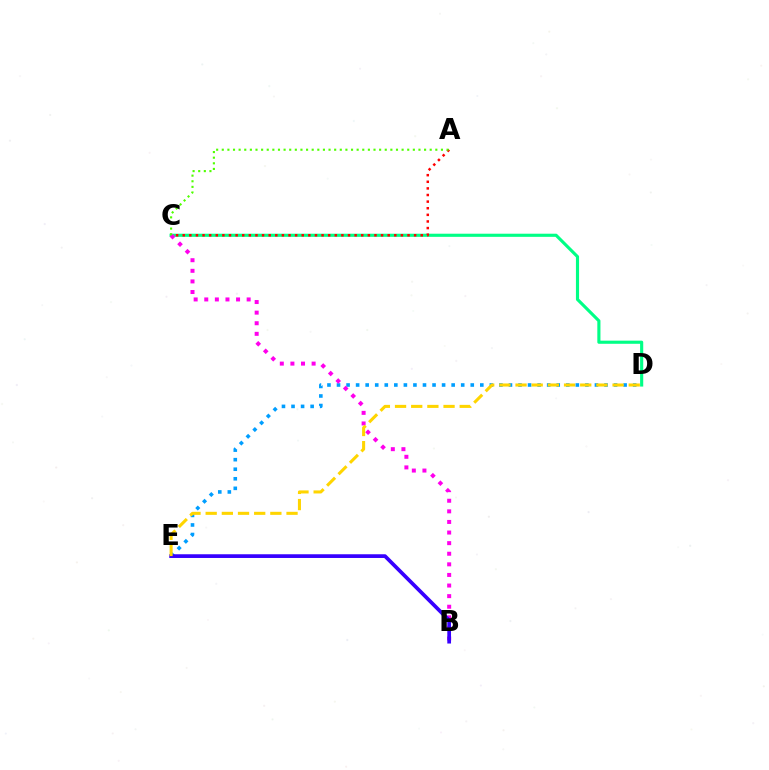{('C', 'D'): [{'color': '#00ff86', 'line_style': 'solid', 'thickness': 2.25}], ('D', 'E'): [{'color': '#009eff', 'line_style': 'dotted', 'thickness': 2.6}, {'color': '#ffd500', 'line_style': 'dashed', 'thickness': 2.2}], ('A', 'C'): [{'color': '#ff0000', 'line_style': 'dotted', 'thickness': 1.8}, {'color': '#4fff00', 'line_style': 'dotted', 'thickness': 1.53}], ('B', 'C'): [{'color': '#ff00ed', 'line_style': 'dotted', 'thickness': 2.88}], ('B', 'E'): [{'color': '#3700ff', 'line_style': 'solid', 'thickness': 2.67}]}